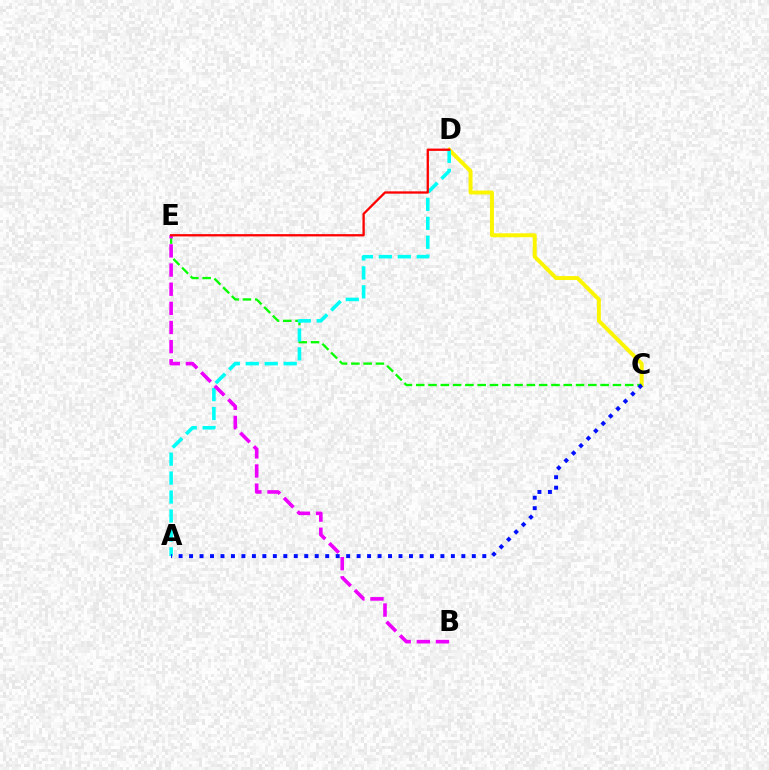{('C', 'D'): [{'color': '#fcf500', 'line_style': 'solid', 'thickness': 2.84}], ('C', 'E'): [{'color': '#08ff00', 'line_style': 'dashed', 'thickness': 1.67}], ('A', 'D'): [{'color': '#00fff6', 'line_style': 'dashed', 'thickness': 2.58}], ('B', 'E'): [{'color': '#ee00ff', 'line_style': 'dashed', 'thickness': 2.6}], ('D', 'E'): [{'color': '#ff0000', 'line_style': 'solid', 'thickness': 1.65}], ('A', 'C'): [{'color': '#0010ff', 'line_style': 'dotted', 'thickness': 2.85}]}